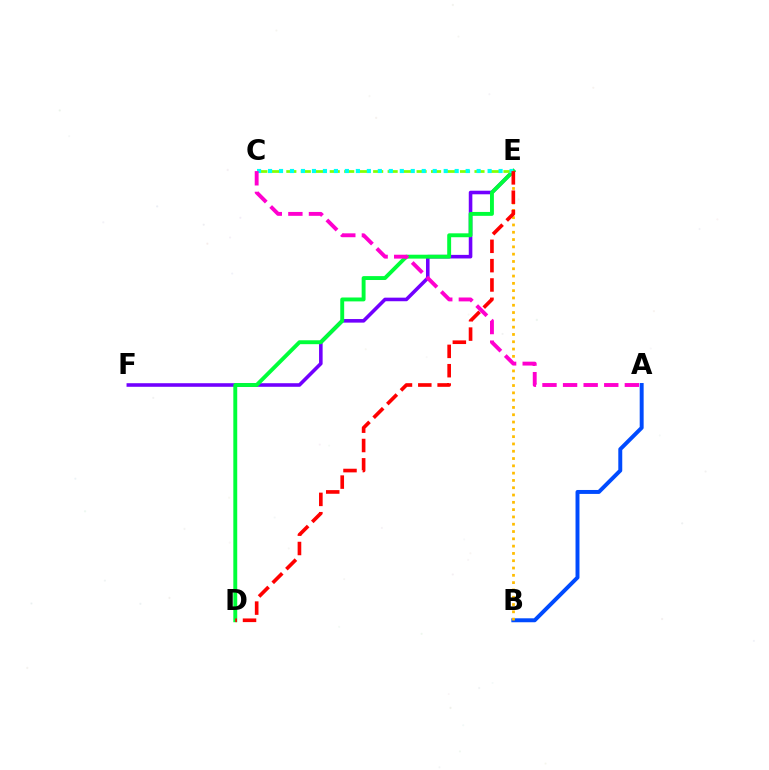{('A', 'B'): [{'color': '#004bff', 'line_style': 'solid', 'thickness': 2.84}], ('E', 'F'): [{'color': '#7200ff', 'line_style': 'solid', 'thickness': 2.58}], ('B', 'E'): [{'color': '#ffbd00', 'line_style': 'dotted', 'thickness': 1.98}], ('D', 'E'): [{'color': '#00ff39', 'line_style': 'solid', 'thickness': 2.81}, {'color': '#ff0000', 'line_style': 'dashed', 'thickness': 2.63}], ('C', 'E'): [{'color': '#84ff00', 'line_style': 'dashed', 'thickness': 1.97}, {'color': '#00fff6', 'line_style': 'dotted', 'thickness': 2.98}], ('A', 'C'): [{'color': '#ff00cf', 'line_style': 'dashed', 'thickness': 2.8}]}